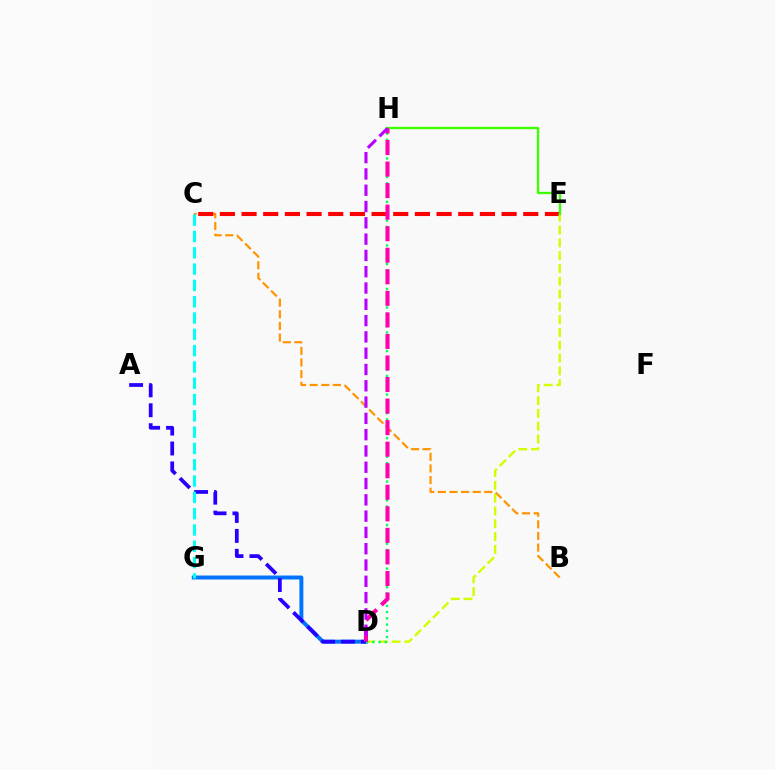{('D', 'G'): [{'color': '#0074ff', 'line_style': 'solid', 'thickness': 2.85}], ('B', 'C'): [{'color': '#ff9400', 'line_style': 'dashed', 'thickness': 1.58}], ('C', 'E'): [{'color': '#ff0000', 'line_style': 'dashed', 'thickness': 2.94}], ('A', 'D'): [{'color': '#2500ff', 'line_style': 'dashed', 'thickness': 2.71}], ('D', 'E'): [{'color': '#d1ff00', 'line_style': 'dashed', 'thickness': 1.74}], ('D', 'H'): [{'color': '#00ff5c', 'line_style': 'dotted', 'thickness': 1.69}, {'color': '#ff00ac', 'line_style': 'dashed', 'thickness': 2.93}, {'color': '#b900ff', 'line_style': 'dashed', 'thickness': 2.21}], ('E', 'H'): [{'color': '#3dff00', 'line_style': 'solid', 'thickness': 1.68}], ('C', 'G'): [{'color': '#00fff6', 'line_style': 'dashed', 'thickness': 2.22}]}